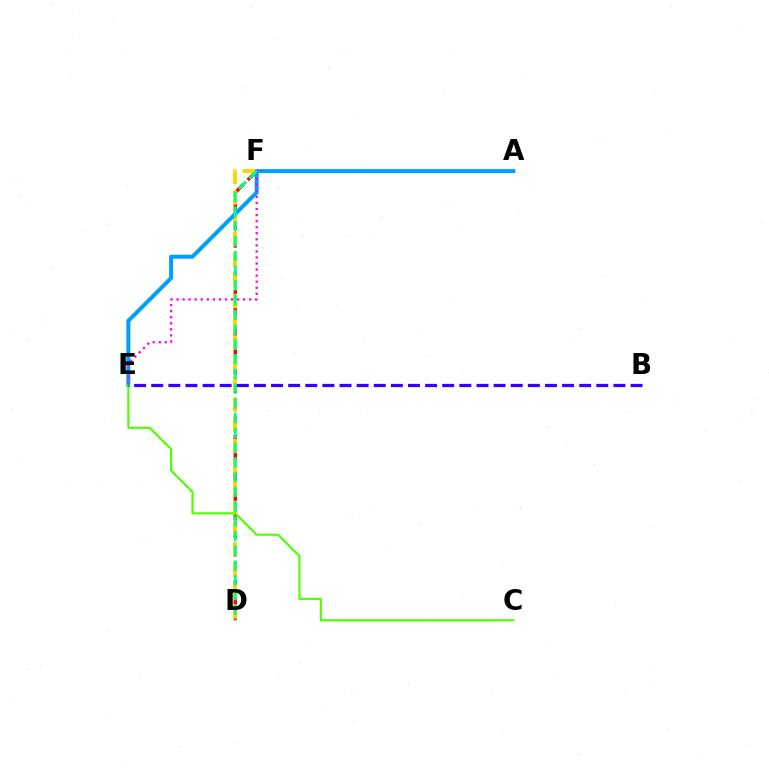{('D', 'F'): [{'color': '#ff0000', 'line_style': 'dashed', 'thickness': 2.47}, {'color': '#ffd500', 'line_style': 'dashed', 'thickness': 2.81}, {'color': '#00ff86', 'line_style': 'dashed', 'thickness': 2.0}], ('A', 'E'): [{'color': '#009eff', 'line_style': 'solid', 'thickness': 2.88}], ('E', 'F'): [{'color': '#ff00ed', 'line_style': 'dotted', 'thickness': 1.65}], ('C', 'E'): [{'color': '#4fff00', 'line_style': 'solid', 'thickness': 1.55}], ('B', 'E'): [{'color': '#3700ff', 'line_style': 'dashed', 'thickness': 2.33}]}